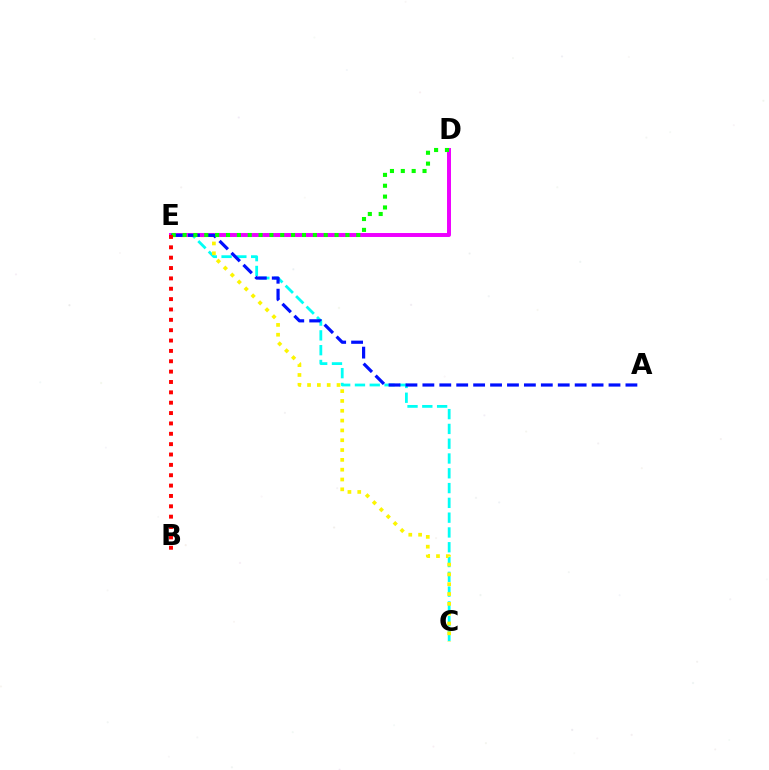{('C', 'E'): [{'color': '#00fff6', 'line_style': 'dashed', 'thickness': 2.01}, {'color': '#fcf500', 'line_style': 'dotted', 'thickness': 2.67}], ('D', 'E'): [{'color': '#ee00ff', 'line_style': 'solid', 'thickness': 2.85}, {'color': '#08ff00', 'line_style': 'dotted', 'thickness': 2.95}], ('A', 'E'): [{'color': '#0010ff', 'line_style': 'dashed', 'thickness': 2.3}], ('B', 'E'): [{'color': '#ff0000', 'line_style': 'dotted', 'thickness': 2.81}]}